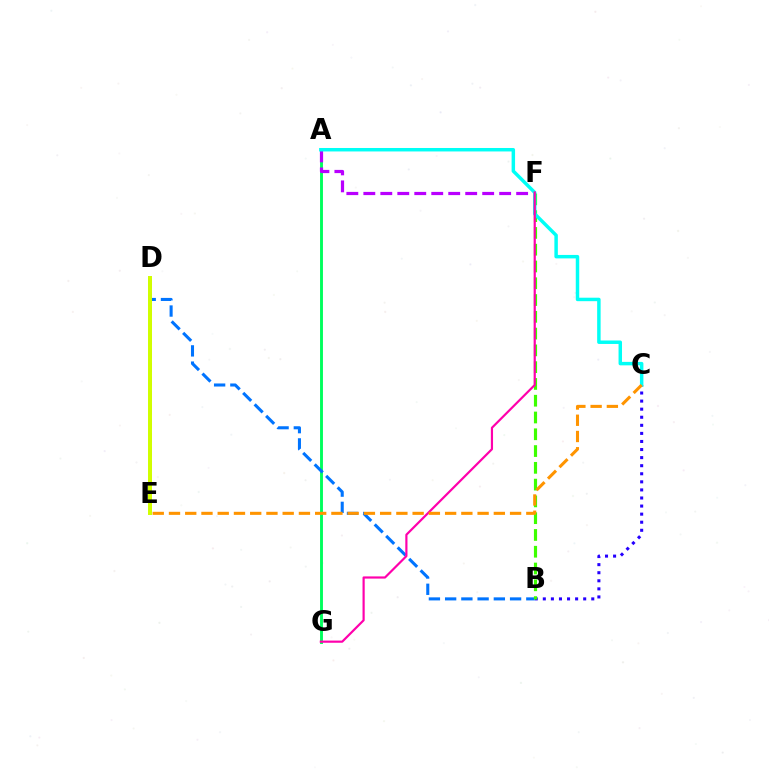{('B', 'C'): [{'color': '#2500ff', 'line_style': 'dotted', 'thickness': 2.19}], ('A', 'G'): [{'color': '#00ff5c', 'line_style': 'solid', 'thickness': 2.09}], ('B', 'D'): [{'color': '#0074ff', 'line_style': 'dashed', 'thickness': 2.21}], ('B', 'F'): [{'color': '#3dff00', 'line_style': 'dashed', 'thickness': 2.28}], ('D', 'E'): [{'color': '#ff0000', 'line_style': 'dashed', 'thickness': 1.9}, {'color': '#d1ff00', 'line_style': 'solid', 'thickness': 2.86}], ('A', 'F'): [{'color': '#b900ff', 'line_style': 'dashed', 'thickness': 2.31}], ('A', 'C'): [{'color': '#00fff6', 'line_style': 'solid', 'thickness': 2.49}], ('F', 'G'): [{'color': '#ff00ac', 'line_style': 'solid', 'thickness': 1.57}], ('C', 'E'): [{'color': '#ff9400', 'line_style': 'dashed', 'thickness': 2.21}]}